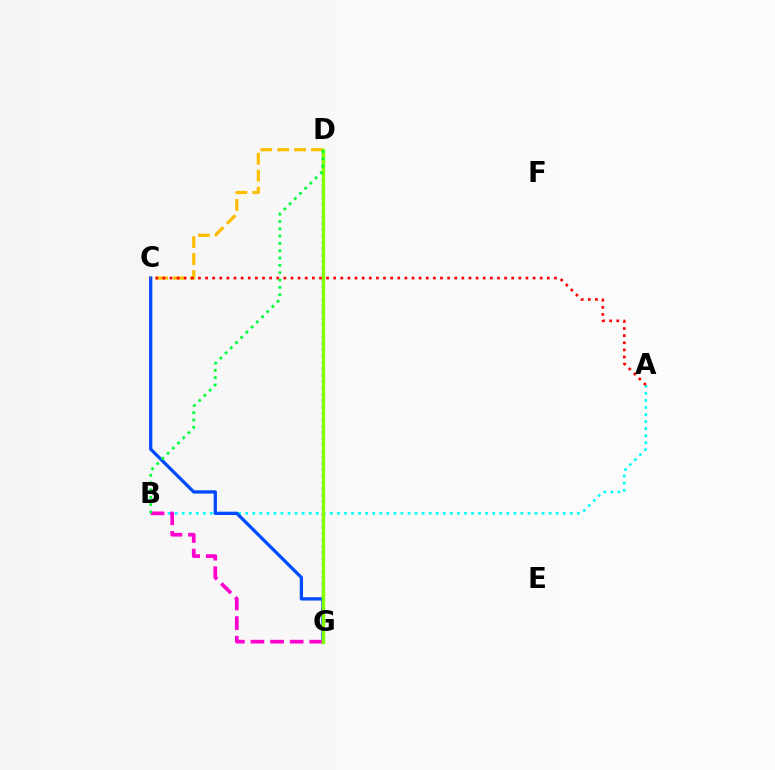{('A', 'B'): [{'color': '#00fff6', 'line_style': 'dotted', 'thickness': 1.92}], ('C', 'G'): [{'color': '#004bff', 'line_style': 'solid', 'thickness': 2.37}], ('B', 'G'): [{'color': '#ff00cf', 'line_style': 'dashed', 'thickness': 2.66}], ('C', 'D'): [{'color': '#ffbd00', 'line_style': 'dashed', 'thickness': 2.3}], ('D', 'G'): [{'color': '#7200ff', 'line_style': 'dotted', 'thickness': 1.72}, {'color': '#84ff00', 'line_style': 'solid', 'thickness': 2.49}], ('A', 'C'): [{'color': '#ff0000', 'line_style': 'dotted', 'thickness': 1.93}], ('B', 'D'): [{'color': '#00ff39', 'line_style': 'dotted', 'thickness': 1.99}]}